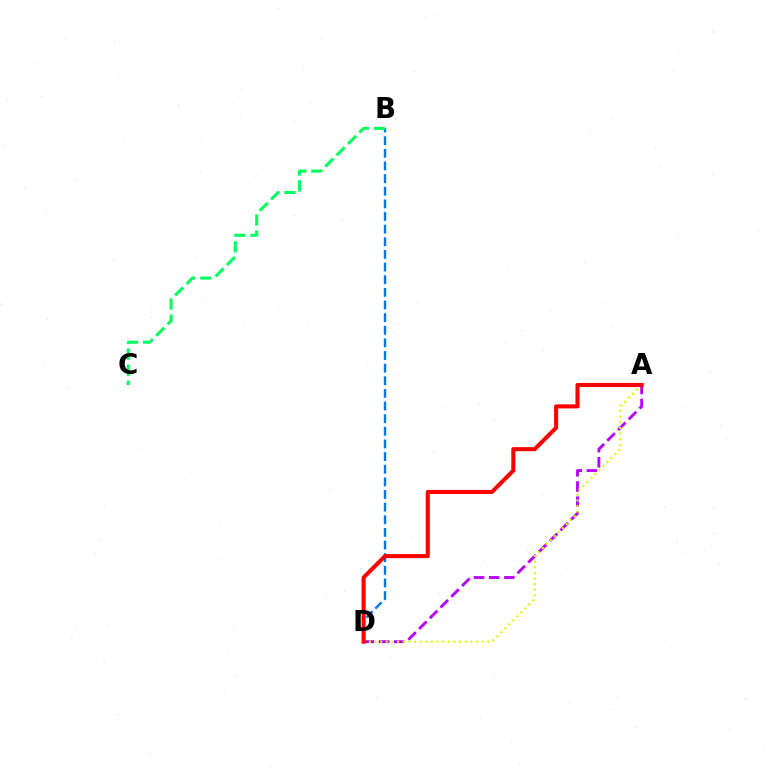{('B', 'D'): [{'color': '#0074ff', 'line_style': 'dashed', 'thickness': 1.72}], ('A', 'D'): [{'color': '#b900ff', 'line_style': 'dashed', 'thickness': 2.06}, {'color': '#d1ff00', 'line_style': 'dotted', 'thickness': 1.53}, {'color': '#ff0000', 'line_style': 'solid', 'thickness': 2.92}], ('B', 'C'): [{'color': '#00ff5c', 'line_style': 'dashed', 'thickness': 2.18}]}